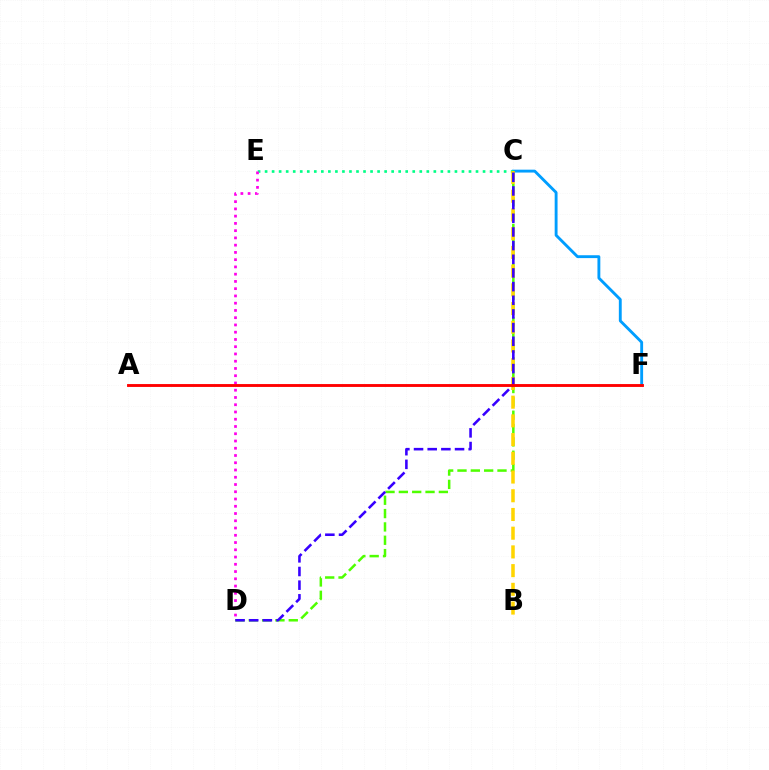{('C', 'F'): [{'color': '#009eff', 'line_style': 'solid', 'thickness': 2.07}], ('C', 'D'): [{'color': '#4fff00', 'line_style': 'dashed', 'thickness': 1.81}, {'color': '#3700ff', 'line_style': 'dashed', 'thickness': 1.86}], ('C', 'E'): [{'color': '#00ff86', 'line_style': 'dotted', 'thickness': 1.91}], ('B', 'C'): [{'color': '#ffd500', 'line_style': 'dashed', 'thickness': 2.54}], ('D', 'E'): [{'color': '#ff00ed', 'line_style': 'dotted', 'thickness': 1.97}], ('A', 'F'): [{'color': '#ff0000', 'line_style': 'solid', 'thickness': 2.07}]}